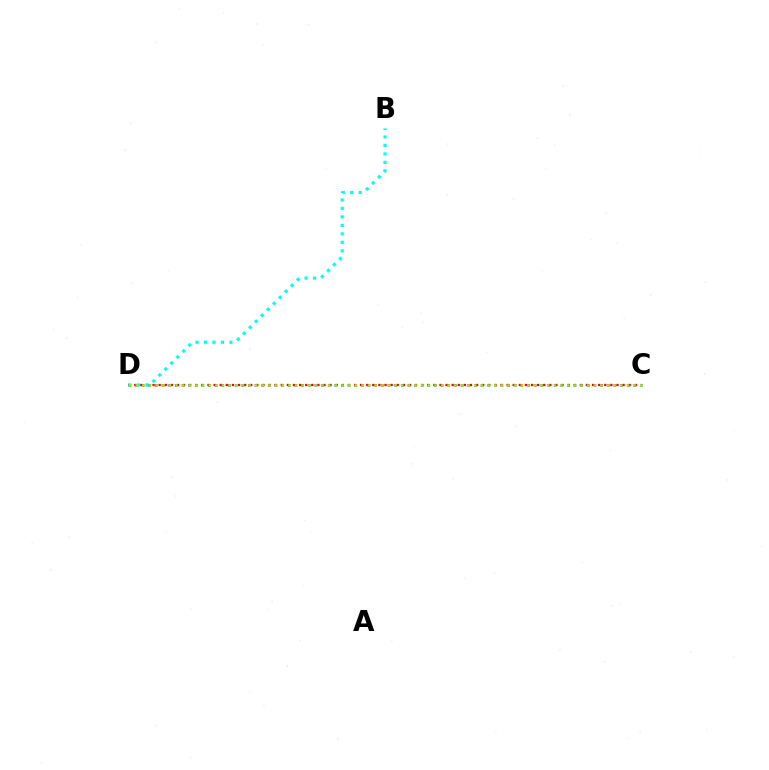{('C', 'D'): [{'color': '#7200ff', 'line_style': 'dotted', 'thickness': 1.81}, {'color': '#ff0000', 'line_style': 'dotted', 'thickness': 1.66}, {'color': '#84ff00', 'line_style': 'dotted', 'thickness': 1.8}], ('B', 'D'): [{'color': '#00fff6', 'line_style': 'dotted', 'thickness': 2.3}]}